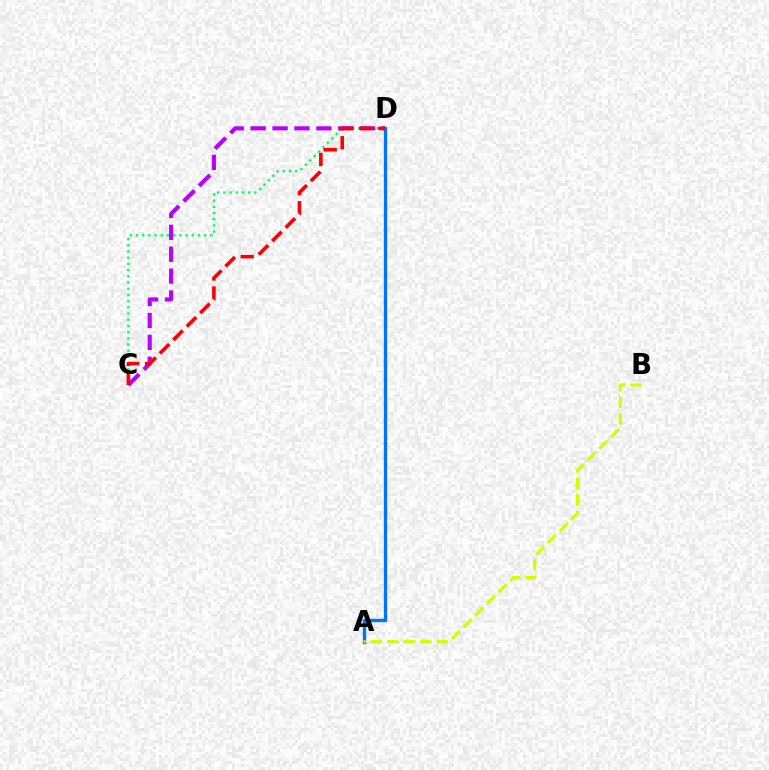{('C', 'D'): [{'color': '#00ff5c', 'line_style': 'dotted', 'thickness': 1.68}, {'color': '#b900ff', 'line_style': 'dashed', 'thickness': 2.98}, {'color': '#ff0000', 'line_style': 'dashed', 'thickness': 2.59}], ('A', 'D'): [{'color': '#0074ff', 'line_style': 'solid', 'thickness': 2.4}], ('A', 'B'): [{'color': '#d1ff00', 'line_style': 'dashed', 'thickness': 2.24}]}